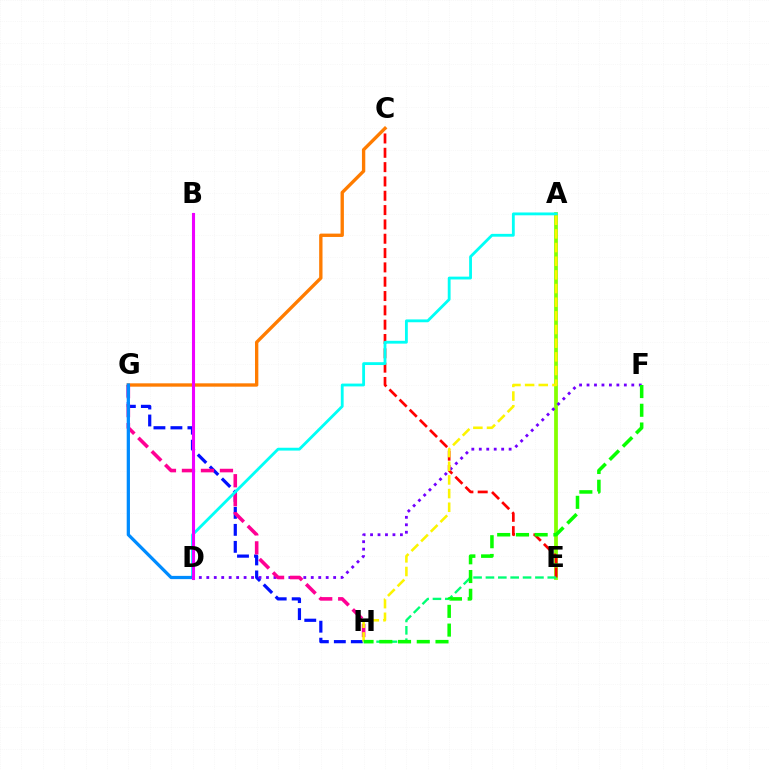{('A', 'E'): [{'color': '#84ff00', 'line_style': 'solid', 'thickness': 2.71}], ('C', 'E'): [{'color': '#ff0000', 'line_style': 'dashed', 'thickness': 1.95}], ('G', 'H'): [{'color': '#0010ff', 'line_style': 'dashed', 'thickness': 2.31}, {'color': '#ff0094', 'line_style': 'dashed', 'thickness': 2.58}], ('D', 'F'): [{'color': '#7200ff', 'line_style': 'dotted', 'thickness': 2.03}], ('E', 'H'): [{'color': '#00ff74', 'line_style': 'dashed', 'thickness': 1.68}], ('C', 'G'): [{'color': '#ff7c00', 'line_style': 'solid', 'thickness': 2.41}], ('A', 'D'): [{'color': '#00fff6', 'line_style': 'solid', 'thickness': 2.04}], ('D', 'G'): [{'color': '#008cff', 'line_style': 'solid', 'thickness': 2.34}], ('A', 'H'): [{'color': '#fcf500', 'line_style': 'dashed', 'thickness': 1.86}], ('F', 'H'): [{'color': '#08ff00', 'line_style': 'dashed', 'thickness': 2.55}], ('B', 'D'): [{'color': '#ee00ff', 'line_style': 'solid', 'thickness': 2.22}]}